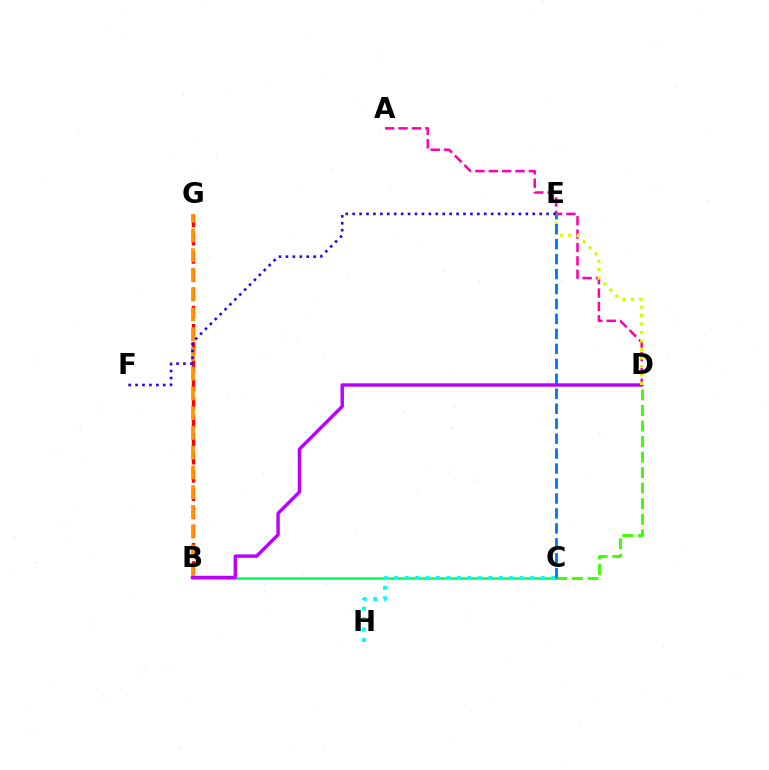{('B', 'G'): [{'color': '#ff0000', 'line_style': 'dashed', 'thickness': 2.48}, {'color': '#ff9400', 'line_style': 'dashed', 'thickness': 2.68}], ('B', 'C'): [{'color': '#00ff5c', 'line_style': 'solid', 'thickness': 1.81}], ('A', 'D'): [{'color': '#ff00ac', 'line_style': 'dashed', 'thickness': 1.82}], ('B', 'D'): [{'color': '#b900ff', 'line_style': 'solid', 'thickness': 2.45}], ('D', 'E'): [{'color': '#d1ff00', 'line_style': 'dotted', 'thickness': 2.3}], ('C', 'D'): [{'color': '#3dff00', 'line_style': 'dashed', 'thickness': 2.11}], ('C', 'H'): [{'color': '#00fff6', 'line_style': 'dotted', 'thickness': 2.84}], ('E', 'F'): [{'color': '#2500ff', 'line_style': 'dotted', 'thickness': 1.88}], ('C', 'E'): [{'color': '#0074ff', 'line_style': 'dashed', 'thickness': 2.03}]}